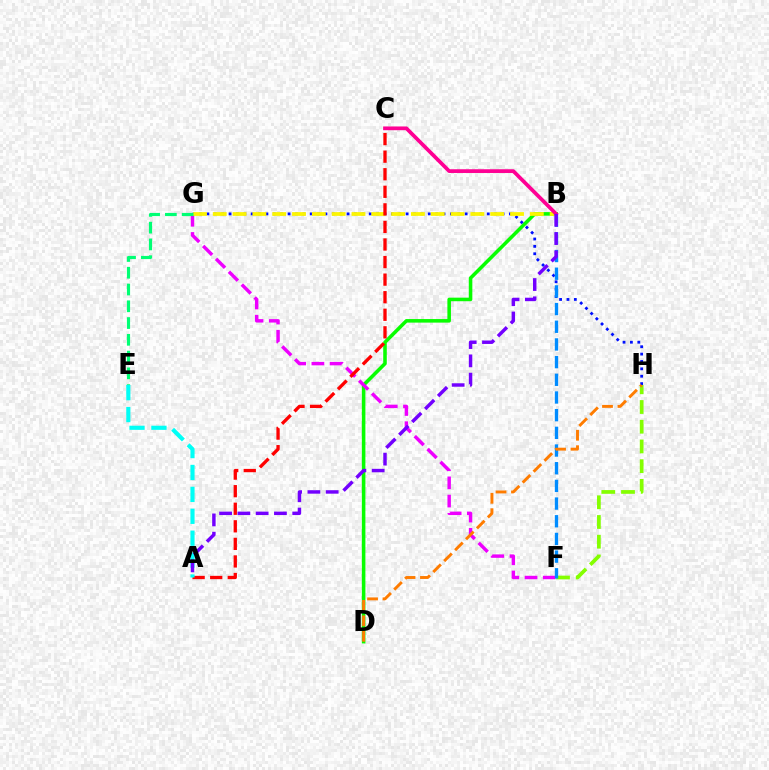{('B', 'D'): [{'color': '#08ff00', 'line_style': 'solid', 'thickness': 2.56}], ('F', 'G'): [{'color': '#ee00ff', 'line_style': 'dashed', 'thickness': 2.48}], ('G', 'H'): [{'color': '#0010ff', 'line_style': 'dotted', 'thickness': 2.0}], ('F', 'H'): [{'color': '#84ff00', 'line_style': 'dashed', 'thickness': 2.68}], ('B', 'G'): [{'color': '#fcf500', 'line_style': 'dashed', 'thickness': 2.69}], ('B', 'F'): [{'color': '#008cff', 'line_style': 'dashed', 'thickness': 2.4}], ('D', 'H'): [{'color': '#ff7c00', 'line_style': 'dashed', 'thickness': 2.1}], ('A', 'C'): [{'color': '#ff0000', 'line_style': 'dashed', 'thickness': 2.39}], ('E', 'G'): [{'color': '#00ff74', 'line_style': 'dashed', 'thickness': 2.28}], ('A', 'E'): [{'color': '#00fff6', 'line_style': 'dashed', 'thickness': 2.98}], ('B', 'C'): [{'color': '#ff0094', 'line_style': 'solid', 'thickness': 2.69}], ('A', 'B'): [{'color': '#7200ff', 'line_style': 'dashed', 'thickness': 2.48}]}